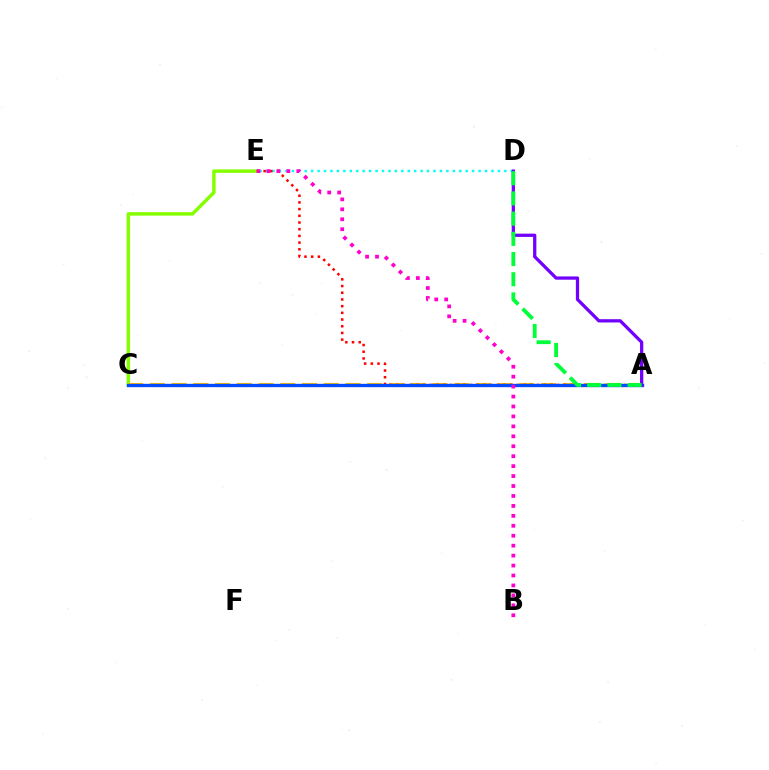{('C', 'E'): [{'color': '#84ff00', 'line_style': 'solid', 'thickness': 2.49}], ('D', 'E'): [{'color': '#00fff6', 'line_style': 'dotted', 'thickness': 1.75}], ('A', 'C'): [{'color': '#ffbd00', 'line_style': 'dashed', 'thickness': 2.95}, {'color': '#004bff', 'line_style': 'solid', 'thickness': 2.4}], ('A', 'E'): [{'color': '#ff0000', 'line_style': 'dotted', 'thickness': 1.82}], ('B', 'E'): [{'color': '#ff00cf', 'line_style': 'dotted', 'thickness': 2.7}], ('A', 'D'): [{'color': '#7200ff', 'line_style': 'solid', 'thickness': 2.35}, {'color': '#00ff39', 'line_style': 'dashed', 'thickness': 2.74}]}